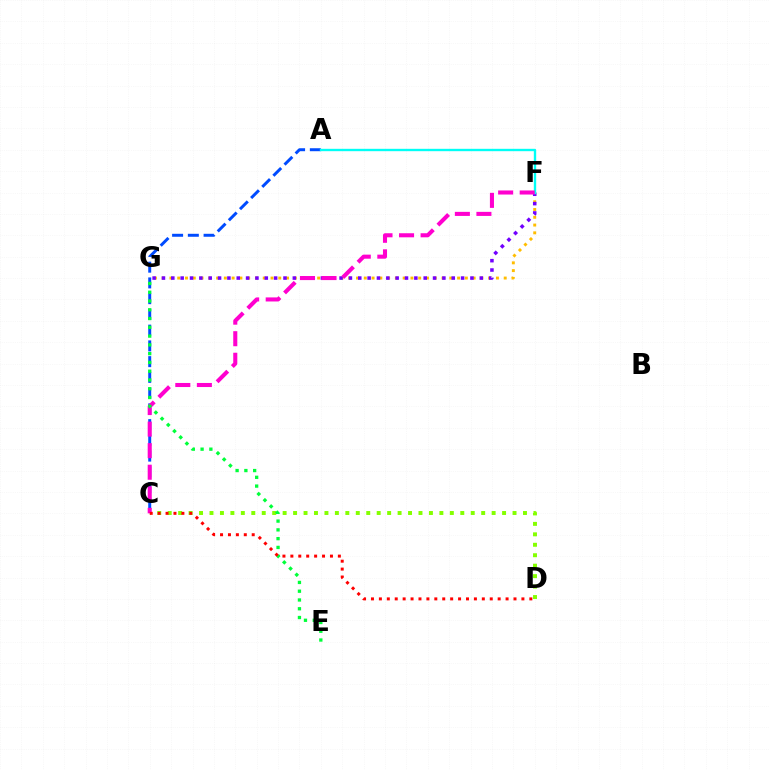{('A', 'C'): [{'color': '#004bff', 'line_style': 'dashed', 'thickness': 2.14}], ('F', 'G'): [{'color': '#ffbd00', 'line_style': 'dotted', 'thickness': 2.11}, {'color': '#7200ff', 'line_style': 'dotted', 'thickness': 2.54}], ('A', 'F'): [{'color': '#00fff6', 'line_style': 'solid', 'thickness': 1.7}], ('C', 'D'): [{'color': '#84ff00', 'line_style': 'dotted', 'thickness': 2.84}, {'color': '#ff0000', 'line_style': 'dotted', 'thickness': 2.15}], ('C', 'F'): [{'color': '#ff00cf', 'line_style': 'dashed', 'thickness': 2.93}], ('E', 'G'): [{'color': '#00ff39', 'line_style': 'dotted', 'thickness': 2.38}]}